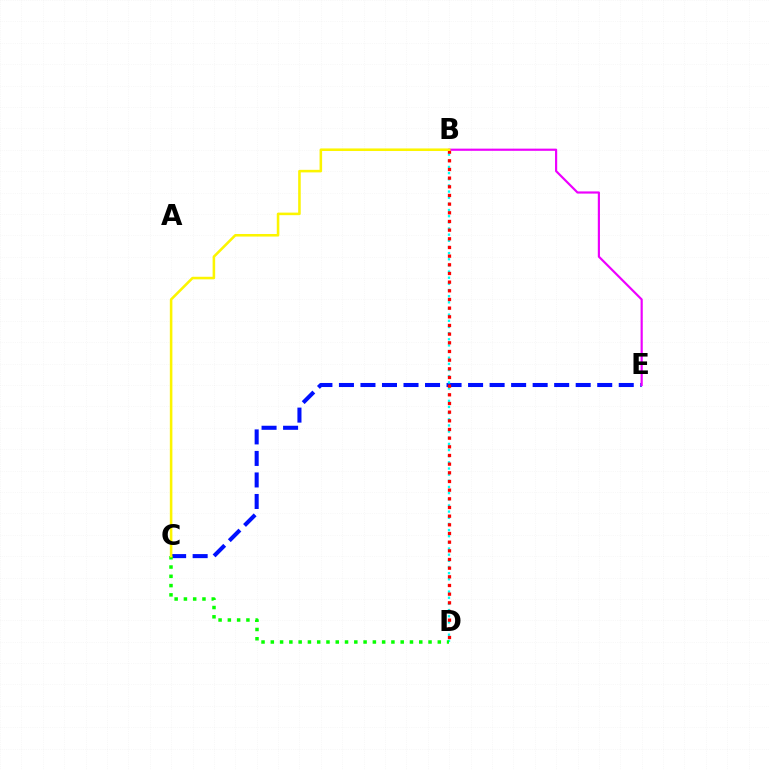{('C', 'E'): [{'color': '#0010ff', 'line_style': 'dashed', 'thickness': 2.92}], ('B', 'D'): [{'color': '#00fff6', 'line_style': 'dotted', 'thickness': 1.67}, {'color': '#ff0000', 'line_style': 'dotted', 'thickness': 2.35}], ('C', 'D'): [{'color': '#08ff00', 'line_style': 'dotted', 'thickness': 2.52}], ('B', 'E'): [{'color': '#ee00ff', 'line_style': 'solid', 'thickness': 1.57}], ('B', 'C'): [{'color': '#fcf500', 'line_style': 'solid', 'thickness': 1.84}]}